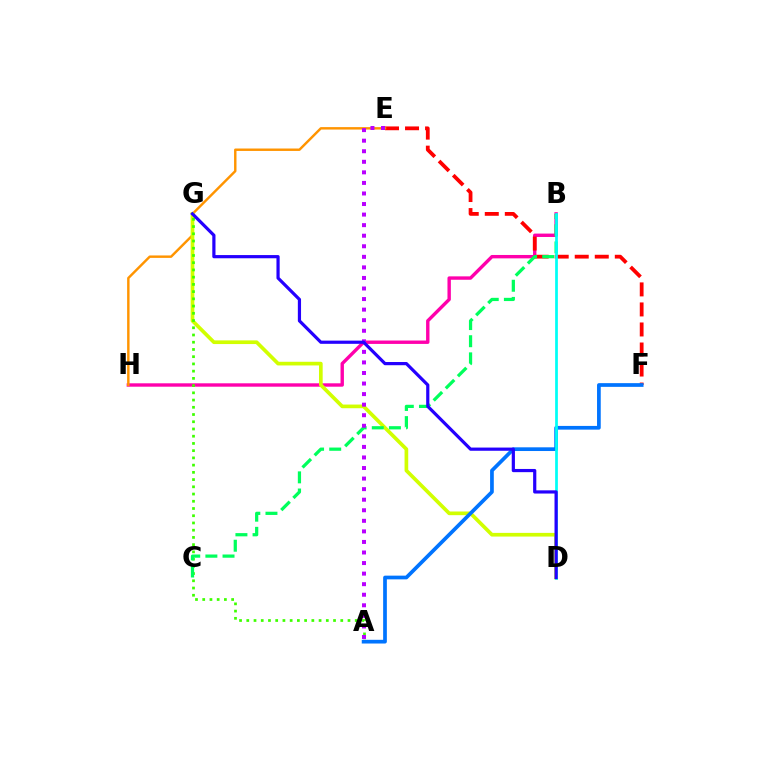{('B', 'H'): [{'color': '#ff00ac', 'line_style': 'solid', 'thickness': 2.44}], ('E', 'F'): [{'color': '#ff0000', 'line_style': 'dashed', 'thickness': 2.72}], ('E', 'H'): [{'color': '#ff9400', 'line_style': 'solid', 'thickness': 1.75}], ('D', 'G'): [{'color': '#d1ff00', 'line_style': 'solid', 'thickness': 2.65}, {'color': '#2500ff', 'line_style': 'solid', 'thickness': 2.3}], ('A', 'G'): [{'color': '#3dff00', 'line_style': 'dotted', 'thickness': 1.96}], ('B', 'C'): [{'color': '#00ff5c', 'line_style': 'dashed', 'thickness': 2.33}], ('A', 'F'): [{'color': '#0074ff', 'line_style': 'solid', 'thickness': 2.67}], ('B', 'D'): [{'color': '#00fff6', 'line_style': 'solid', 'thickness': 1.97}], ('A', 'E'): [{'color': '#b900ff', 'line_style': 'dotted', 'thickness': 2.87}]}